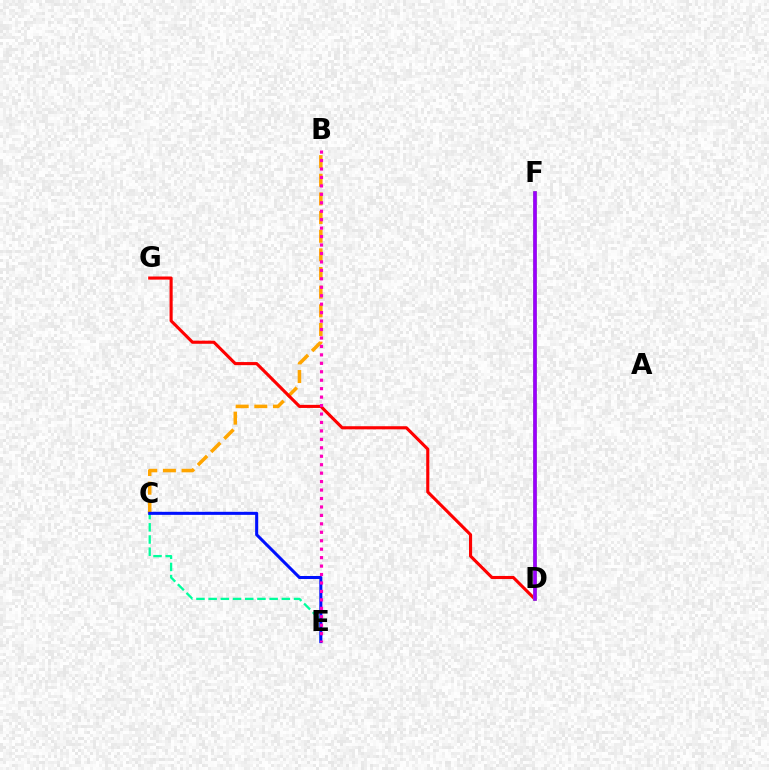{('D', 'F'): [{'color': '#08ff00', 'line_style': 'dotted', 'thickness': 1.72}, {'color': '#b3ff00', 'line_style': 'solid', 'thickness': 2.54}, {'color': '#00b5ff', 'line_style': 'solid', 'thickness': 1.74}, {'color': '#9b00ff', 'line_style': 'solid', 'thickness': 2.63}], ('B', 'C'): [{'color': '#ffa500', 'line_style': 'dashed', 'thickness': 2.53}], ('D', 'G'): [{'color': '#ff0000', 'line_style': 'solid', 'thickness': 2.23}], ('C', 'E'): [{'color': '#00ff9d', 'line_style': 'dashed', 'thickness': 1.66}, {'color': '#0010ff', 'line_style': 'solid', 'thickness': 2.19}], ('B', 'E'): [{'color': '#ff00bd', 'line_style': 'dotted', 'thickness': 2.3}]}